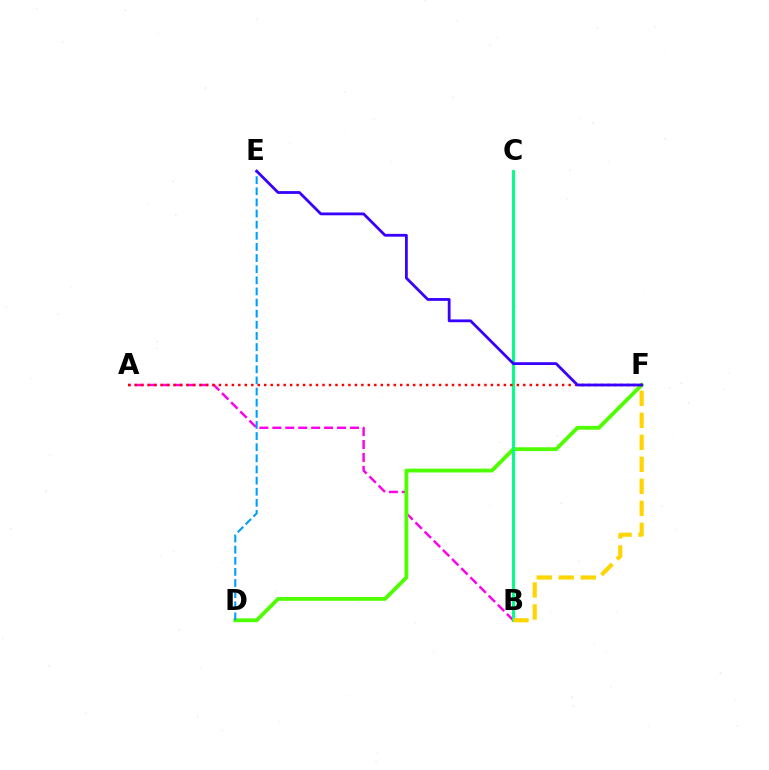{('A', 'B'): [{'color': '#ff00ed', 'line_style': 'dashed', 'thickness': 1.76}], ('D', 'F'): [{'color': '#4fff00', 'line_style': 'solid', 'thickness': 2.75}], ('B', 'C'): [{'color': '#00ff86', 'line_style': 'solid', 'thickness': 2.12}], ('A', 'F'): [{'color': '#ff0000', 'line_style': 'dotted', 'thickness': 1.76}], ('D', 'E'): [{'color': '#009eff', 'line_style': 'dashed', 'thickness': 1.51}], ('B', 'F'): [{'color': '#ffd500', 'line_style': 'dashed', 'thickness': 2.99}], ('E', 'F'): [{'color': '#3700ff', 'line_style': 'solid', 'thickness': 2.01}]}